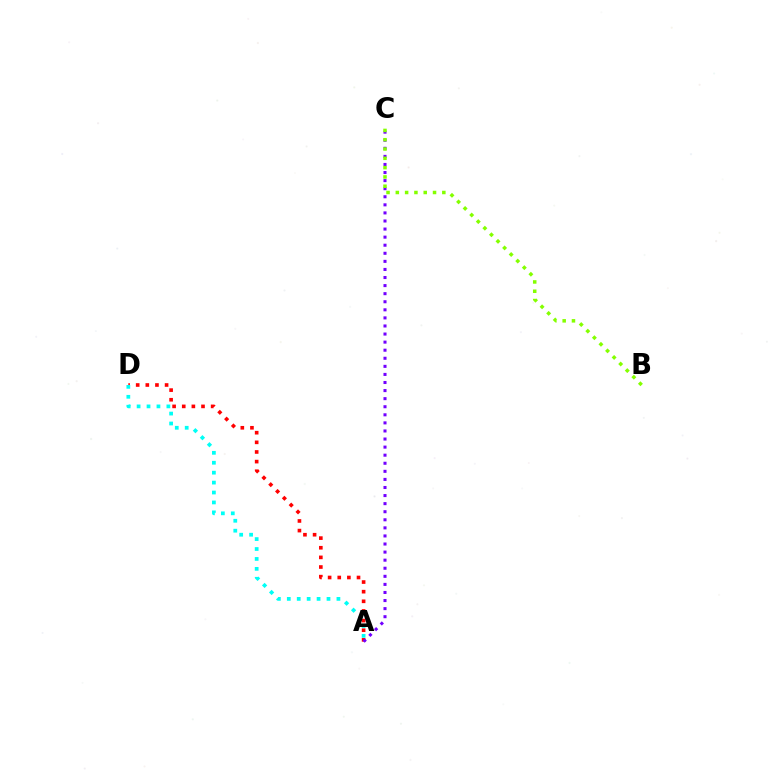{('A', 'D'): [{'color': '#ff0000', 'line_style': 'dotted', 'thickness': 2.62}, {'color': '#00fff6', 'line_style': 'dotted', 'thickness': 2.7}], ('A', 'C'): [{'color': '#7200ff', 'line_style': 'dotted', 'thickness': 2.19}], ('B', 'C'): [{'color': '#84ff00', 'line_style': 'dotted', 'thickness': 2.53}]}